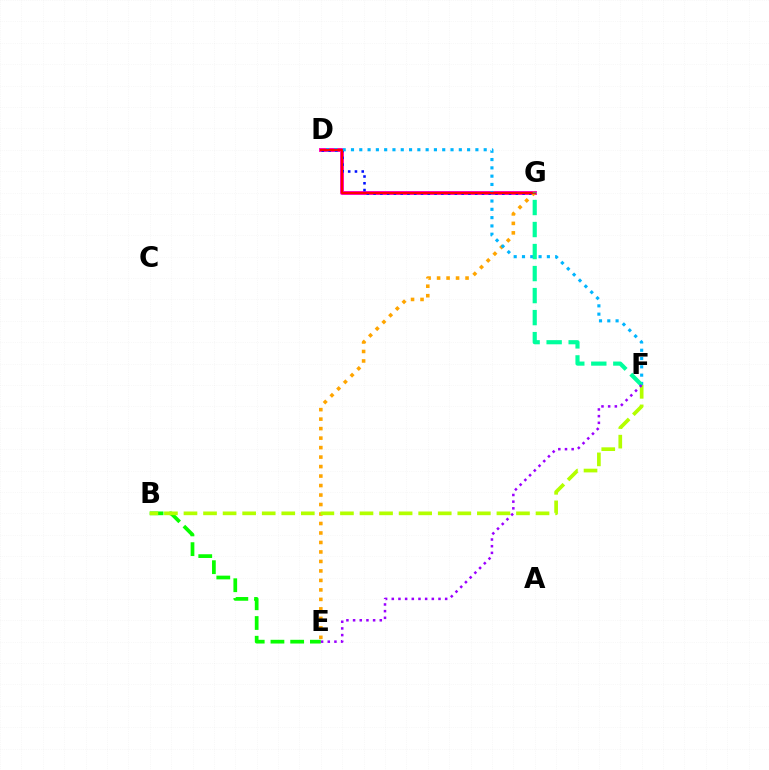{('D', 'G'): [{'color': '#ff00bd', 'line_style': 'solid', 'thickness': 2.81}, {'color': '#0010ff', 'line_style': 'dotted', 'thickness': 1.84}, {'color': '#ff0000', 'line_style': 'solid', 'thickness': 1.51}], ('B', 'E'): [{'color': '#08ff00', 'line_style': 'dashed', 'thickness': 2.68}], ('E', 'G'): [{'color': '#ffa500', 'line_style': 'dotted', 'thickness': 2.58}], ('D', 'F'): [{'color': '#00b5ff', 'line_style': 'dotted', 'thickness': 2.25}], ('B', 'F'): [{'color': '#b3ff00', 'line_style': 'dashed', 'thickness': 2.66}], ('F', 'G'): [{'color': '#00ff9d', 'line_style': 'dashed', 'thickness': 2.99}], ('E', 'F'): [{'color': '#9b00ff', 'line_style': 'dotted', 'thickness': 1.81}]}